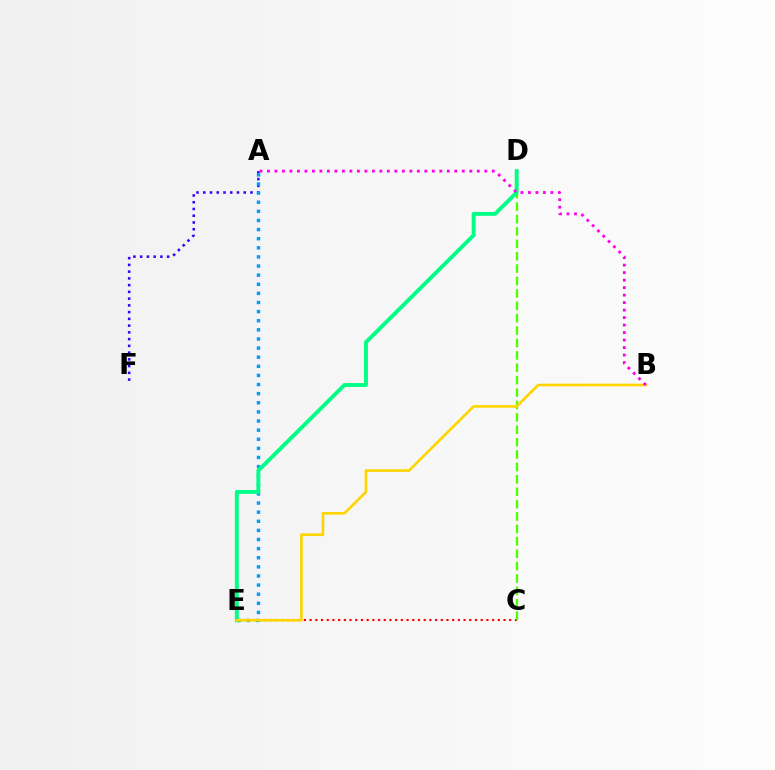{('A', 'F'): [{'color': '#3700ff', 'line_style': 'dotted', 'thickness': 1.83}], ('C', 'E'): [{'color': '#ff0000', 'line_style': 'dotted', 'thickness': 1.55}], ('C', 'D'): [{'color': '#4fff00', 'line_style': 'dashed', 'thickness': 1.68}], ('A', 'E'): [{'color': '#009eff', 'line_style': 'dotted', 'thickness': 2.48}], ('D', 'E'): [{'color': '#00ff86', 'line_style': 'solid', 'thickness': 2.8}], ('B', 'E'): [{'color': '#ffd500', 'line_style': 'solid', 'thickness': 1.91}], ('A', 'B'): [{'color': '#ff00ed', 'line_style': 'dotted', 'thickness': 2.04}]}